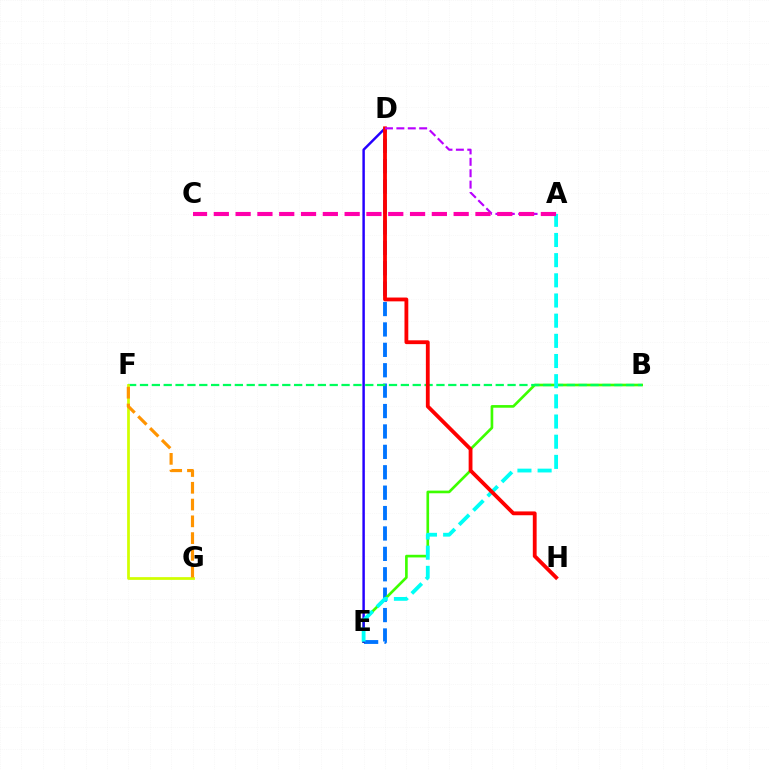{('D', 'E'): [{'color': '#0074ff', 'line_style': 'dashed', 'thickness': 2.77}, {'color': '#2500ff', 'line_style': 'solid', 'thickness': 1.77}], ('B', 'E'): [{'color': '#3dff00', 'line_style': 'solid', 'thickness': 1.91}], ('B', 'F'): [{'color': '#00ff5c', 'line_style': 'dashed', 'thickness': 1.61}], ('A', 'E'): [{'color': '#00fff6', 'line_style': 'dashed', 'thickness': 2.74}], ('D', 'H'): [{'color': '#ff0000', 'line_style': 'solid', 'thickness': 2.75}], ('A', 'D'): [{'color': '#b900ff', 'line_style': 'dashed', 'thickness': 1.55}], ('F', 'G'): [{'color': '#d1ff00', 'line_style': 'solid', 'thickness': 1.97}, {'color': '#ff9400', 'line_style': 'dashed', 'thickness': 2.28}], ('A', 'C'): [{'color': '#ff00ac', 'line_style': 'dashed', 'thickness': 2.96}]}